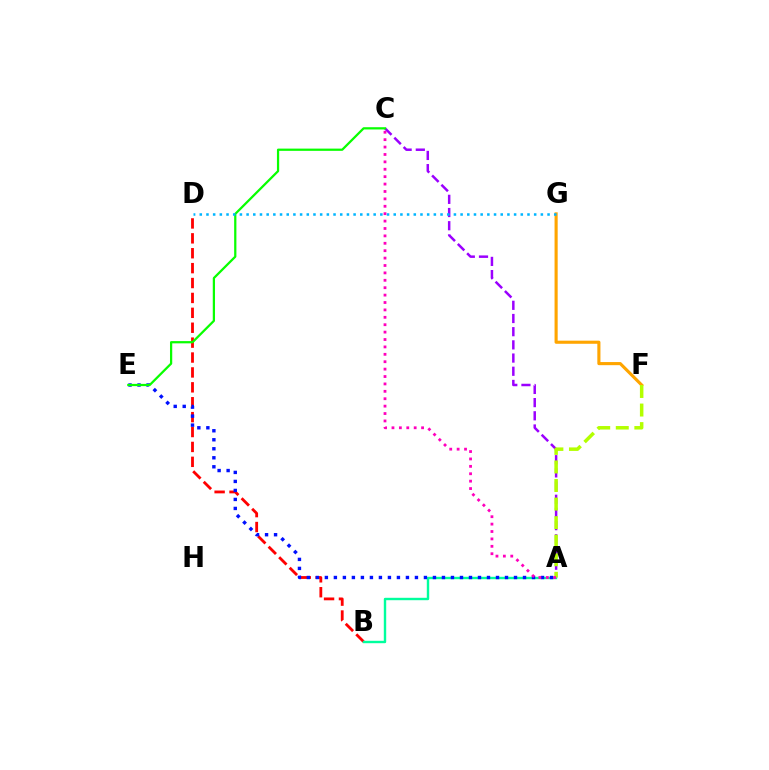{('F', 'G'): [{'color': '#ffa500', 'line_style': 'solid', 'thickness': 2.24}], ('B', 'D'): [{'color': '#ff0000', 'line_style': 'dashed', 'thickness': 2.02}], ('A', 'C'): [{'color': '#9b00ff', 'line_style': 'dashed', 'thickness': 1.79}, {'color': '#ff00bd', 'line_style': 'dotted', 'thickness': 2.01}], ('A', 'B'): [{'color': '#00ff9d', 'line_style': 'solid', 'thickness': 1.73}], ('A', 'F'): [{'color': '#b3ff00', 'line_style': 'dashed', 'thickness': 2.52}], ('A', 'E'): [{'color': '#0010ff', 'line_style': 'dotted', 'thickness': 2.45}], ('C', 'E'): [{'color': '#08ff00', 'line_style': 'solid', 'thickness': 1.62}], ('D', 'G'): [{'color': '#00b5ff', 'line_style': 'dotted', 'thickness': 1.82}]}